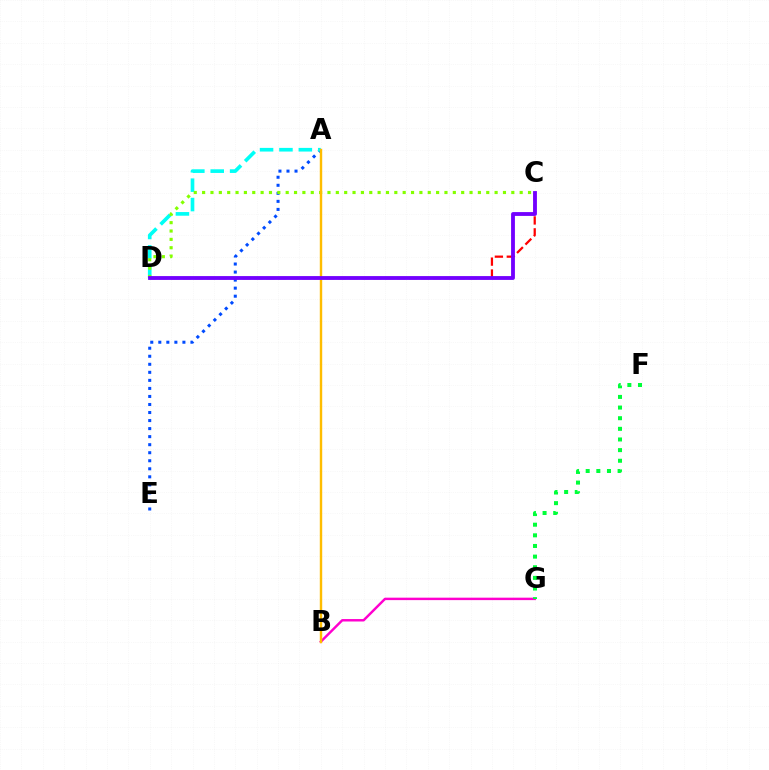{('B', 'G'): [{'color': '#ff00cf', 'line_style': 'solid', 'thickness': 1.76}], ('A', 'E'): [{'color': '#004bff', 'line_style': 'dotted', 'thickness': 2.18}], ('F', 'G'): [{'color': '#00ff39', 'line_style': 'dotted', 'thickness': 2.89}], ('A', 'D'): [{'color': '#00fff6', 'line_style': 'dashed', 'thickness': 2.63}], ('C', 'D'): [{'color': '#ff0000', 'line_style': 'dashed', 'thickness': 1.62}, {'color': '#84ff00', 'line_style': 'dotted', 'thickness': 2.27}, {'color': '#7200ff', 'line_style': 'solid', 'thickness': 2.76}], ('A', 'B'): [{'color': '#ffbd00', 'line_style': 'solid', 'thickness': 1.74}]}